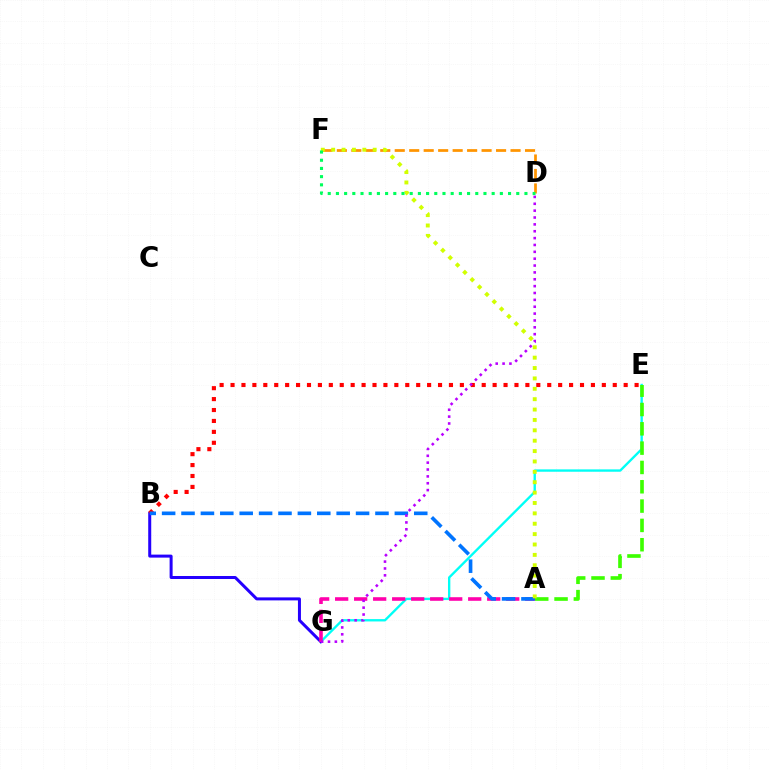{('E', 'G'): [{'color': '#00fff6', 'line_style': 'solid', 'thickness': 1.69}], ('A', 'E'): [{'color': '#3dff00', 'line_style': 'dashed', 'thickness': 2.62}], ('B', 'G'): [{'color': '#2500ff', 'line_style': 'solid', 'thickness': 2.16}], ('A', 'G'): [{'color': '#ff00ac', 'line_style': 'dashed', 'thickness': 2.58}], ('D', 'F'): [{'color': '#ff9400', 'line_style': 'dashed', 'thickness': 1.97}, {'color': '#00ff5c', 'line_style': 'dotted', 'thickness': 2.23}], ('B', 'E'): [{'color': '#ff0000', 'line_style': 'dotted', 'thickness': 2.97}], ('A', 'B'): [{'color': '#0074ff', 'line_style': 'dashed', 'thickness': 2.63}], ('D', 'G'): [{'color': '#b900ff', 'line_style': 'dotted', 'thickness': 1.86}], ('A', 'F'): [{'color': '#d1ff00', 'line_style': 'dotted', 'thickness': 2.82}]}